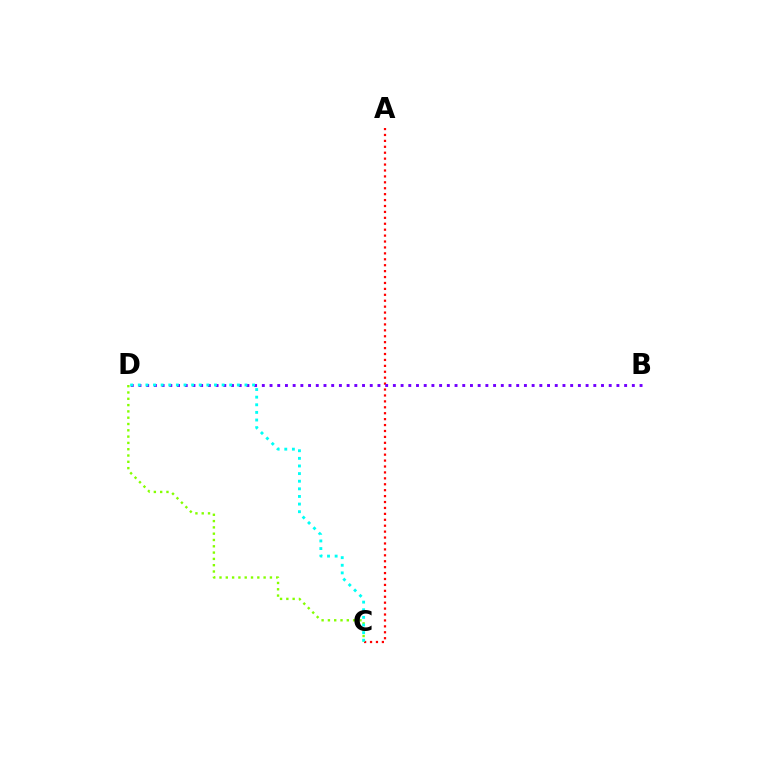{('A', 'C'): [{'color': '#ff0000', 'line_style': 'dotted', 'thickness': 1.61}], ('C', 'D'): [{'color': '#84ff00', 'line_style': 'dotted', 'thickness': 1.71}, {'color': '#00fff6', 'line_style': 'dotted', 'thickness': 2.07}], ('B', 'D'): [{'color': '#7200ff', 'line_style': 'dotted', 'thickness': 2.09}]}